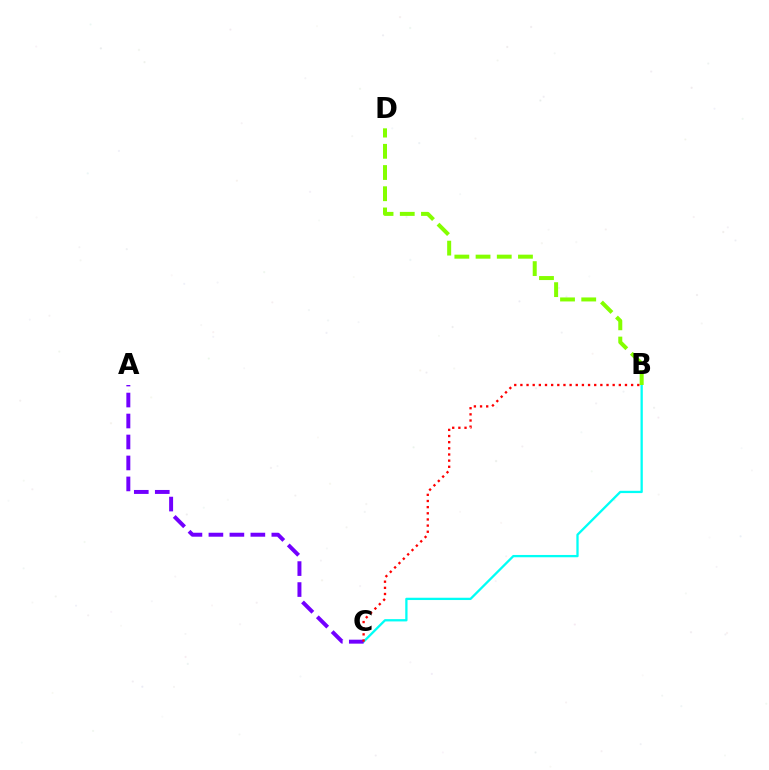{('B', 'C'): [{'color': '#00fff6', 'line_style': 'solid', 'thickness': 1.65}, {'color': '#ff0000', 'line_style': 'dotted', 'thickness': 1.67}], ('A', 'C'): [{'color': '#7200ff', 'line_style': 'dashed', 'thickness': 2.85}], ('B', 'D'): [{'color': '#84ff00', 'line_style': 'dashed', 'thickness': 2.88}]}